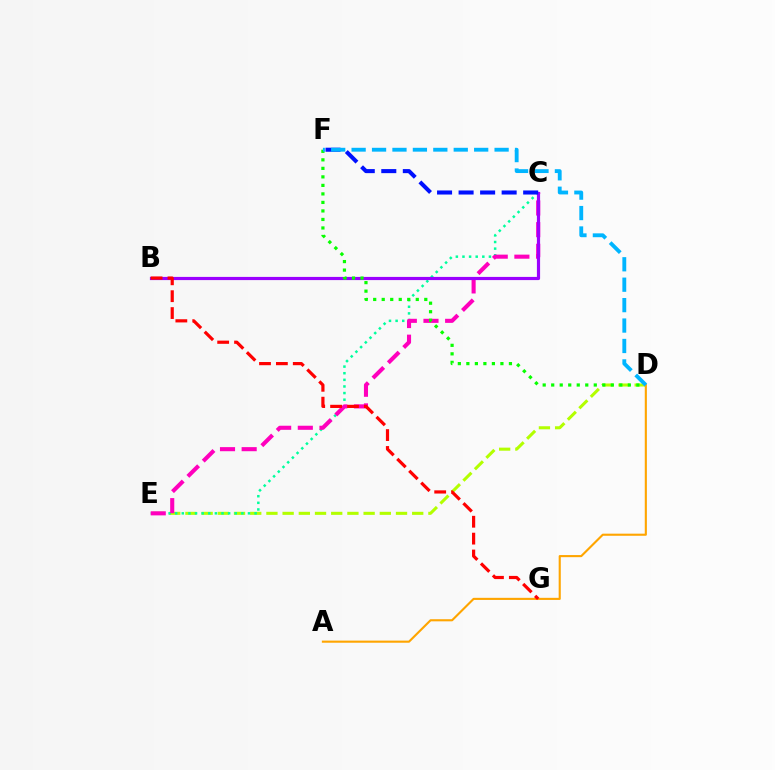{('D', 'E'): [{'color': '#b3ff00', 'line_style': 'dashed', 'thickness': 2.2}], ('C', 'E'): [{'color': '#00ff9d', 'line_style': 'dotted', 'thickness': 1.8}, {'color': '#ff00bd', 'line_style': 'dashed', 'thickness': 2.94}], ('B', 'C'): [{'color': '#9b00ff', 'line_style': 'solid', 'thickness': 2.29}], ('D', 'F'): [{'color': '#08ff00', 'line_style': 'dotted', 'thickness': 2.31}, {'color': '#00b5ff', 'line_style': 'dashed', 'thickness': 2.77}], ('A', 'D'): [{'color': '#ffa500', 'line_style': 'solid', 'thickness': 1.52}], ('C', 'F'): [{'color': '#0010ff', 'line_style': 'dashed', 'thickness': 2.92}], ('B', 'G'): [{'color': '#ff0000', 'line_style': 'dashed', 'thickness': 2.29}]}